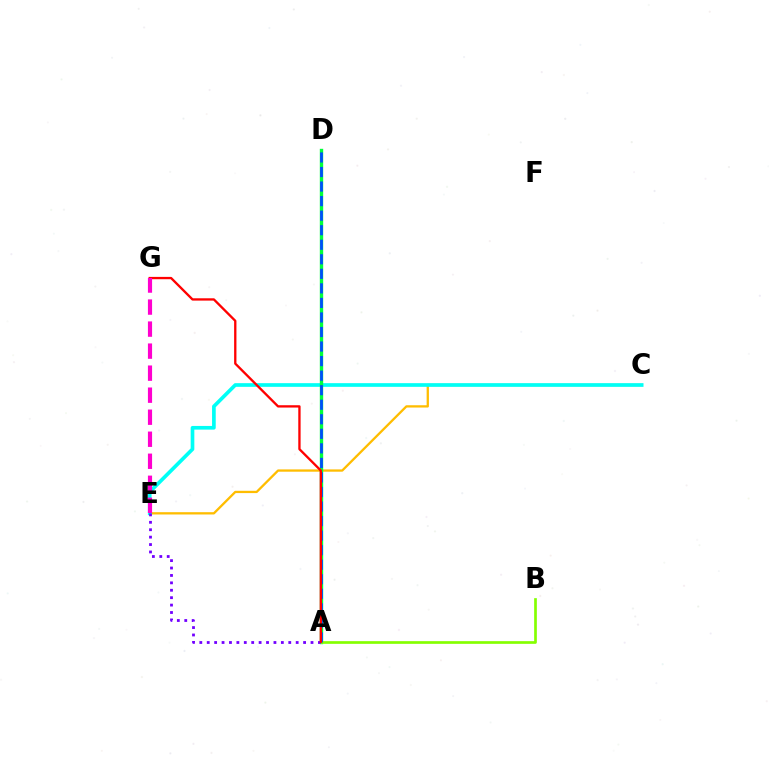{('C', 'E'): [{'color': '#ffbd00', 'line_style': 'solid', 'thickness': 1.65}, {'color': '#00fff6', 'line_style': 'solid', 'thickness': 2.65}], ('A', 'D'): [{'color': '#00ff39', 'line_style': 'solid', 'thickness': 2.43}, {'color': '#004bff', 'line_style': 'dashed', 'thickness': 1.98}], ('A', 'B'): [{'color': '#84ff00', 'line_style': 'solid', 'thickness': 1.93}], ('A', 'E'): [{'color': '#7200ff', 'line_style': 'dotted', 'thickness': 2.01}], ('A', 'G'): [{'color': '#ff0000', 'line_style': 'solid', 'thickness': 1.67}], ('E', 'G'): [{'color': '#ff00cf', 'line_style': 'dashed', 'thickness': 2.99}]}